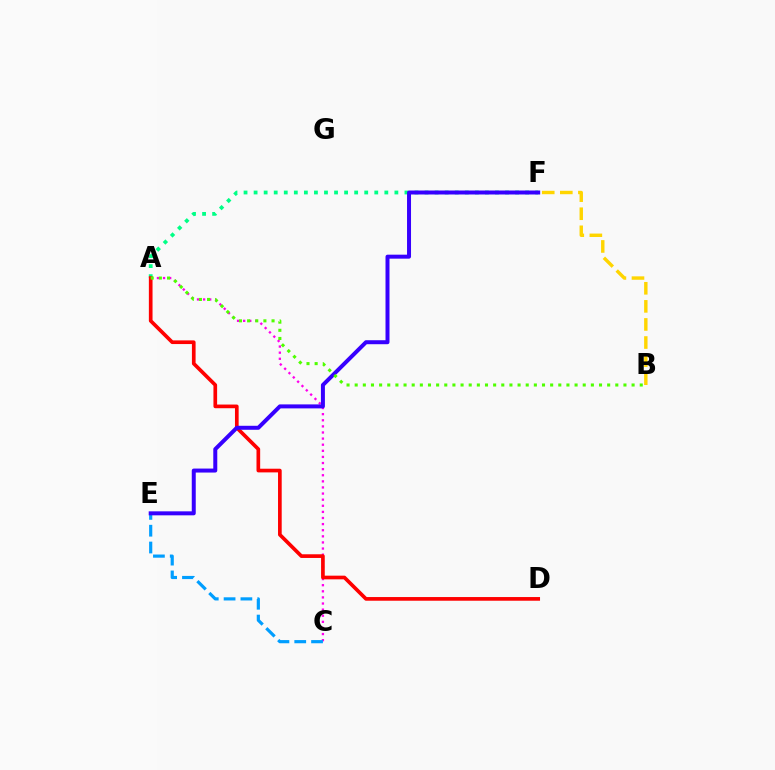{('A', 'C'): [{'color': '#ff00ed', 'line_style': 'dotted', 'thickness': 1.66}], ('A', 'F'): [{'color': '#00ff86', 'line_style': 'dotted', 'thickness': 2.73}], ('A', 'D'): [{'color': '#ff0000', 'line_style': 'solid', 'thickness': 2.64}], ('C', 'E'): [{'color': '#009eff', 'line_style': 'dashed', 'thickness': 2.28}], ('B', 'F'): [{'color': '#ffd500', 'line_style': 'dashed', 'thickness': 2.46}], ('E', 'F'): [{'color': '#3700ff', 'line_style': 'solid', 'thickness': 2.87}], ('A', 'B'): [{'color': '#4fff00', 'line_style': 'dotted', 'thickness': 2.21}]}